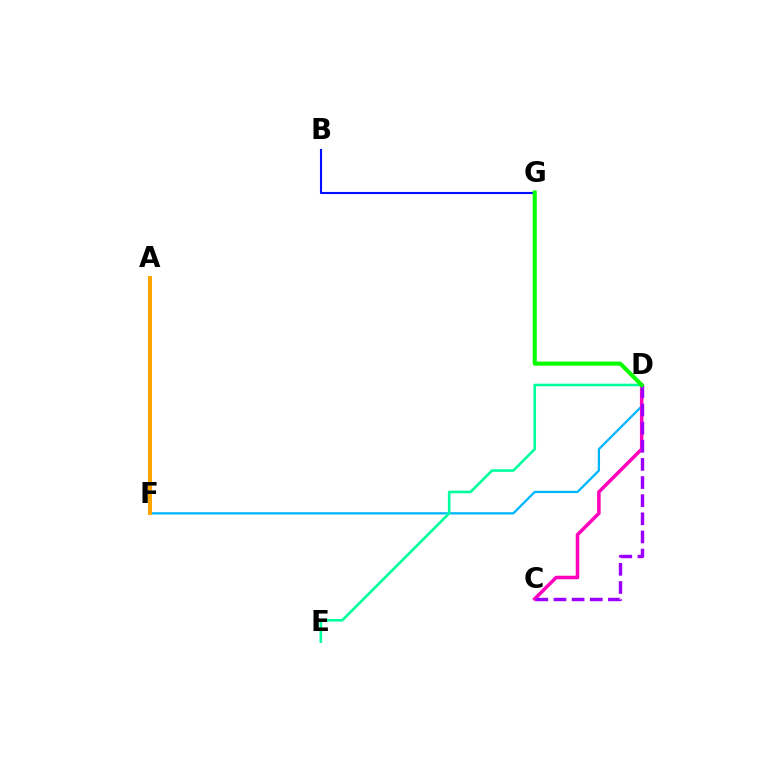{('A', 'F'): [{'color': '#ff0000', 'line_style': 'dashed', 'thickness': 2.59}, {'color': '#b3ff00', 'line_style': 'dotted', 'thickness': 2.2}, {'color': '#ffa500', 'line_style': 'solid', 'thickness': 2.85}], ('D', 'F'): [{'color': '#00b5ff', 'line_style': 'solid', 'thickness': 1.63}], ('C', 'D'): [{'color': '#ff00bd', 'line_style': 'solid', 'thickness': 2.53}, {'color': '#9b00ff', 'line_style': 'dashed', 'thickness': 2.46}], ('D', 'E'): [{'color': '#00ff9d', 'line_style': 'solid', 'thickness': 1.87}], ('B', 'G'): [{'color': '#0010ff', 'line_style': 'solid', 'thickness': 1.52}], ('D', 'G'): [{'color': '#08ff00', 'line_style': 'solid', 'thickness': 2.93}]}